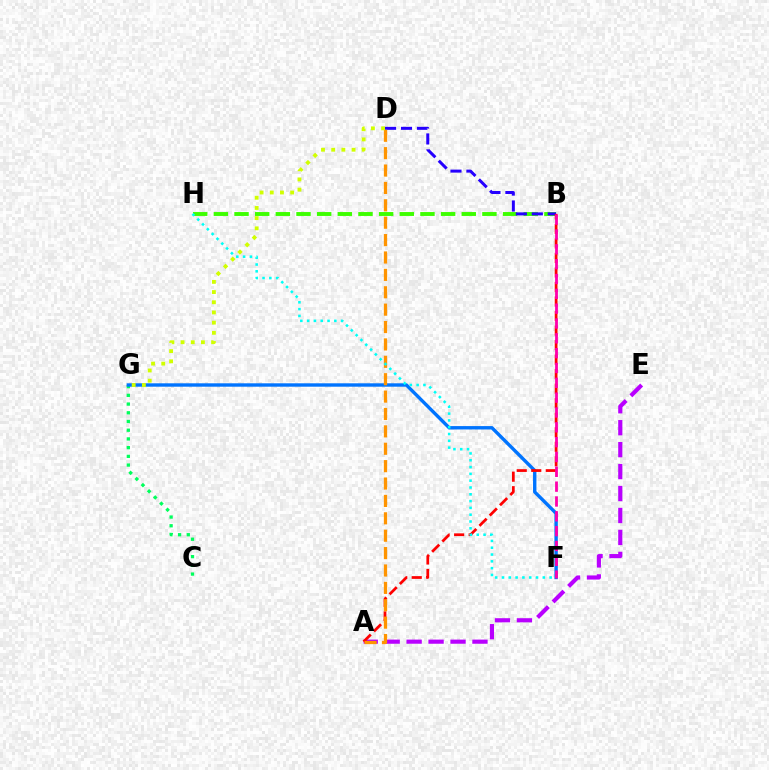{('C', 'G'): [{'color': '#00ff5c', 'line_style': 'dotted', 'thickness': 2.37}], ('B', 'H'): [{'color': '#3dff00', 'line_style': 'dashed', 'thickness': 2.81}], ('A', 'E'): [{'color': '#b900ff', 'line_style': 'dashed', 'thickness': 2.98}], ('B', 'D'): [{'color': '#2500ff', 'line_style': 'dashed', 'thickness': 2.17}], ('F', 'G'): [{'color': '#0074ff', 'line_style': 'solid', 'thickness': 2.44}], ('A', 'B'): [{'color': '#ff0000', 'line_style': 'dashed', 'thickness': 1.97}], ('A', 'D'): [{'color': '#ff9400', 'line_style': 'dashed', 'thickness': 2.36}], ('F', 'H'): [{'color': '#00fff6', 'line_style': 'dotted', 'thickness': 1.85}], ('D', 'G'): [{'color': '#d1ff00', 'line_style': 'dotted', 'thickness': 2.77}], ('B', 'F'): [{'color': '#ff00ac', 'line_style': 'dashed', 'thickness': 2.01}]}